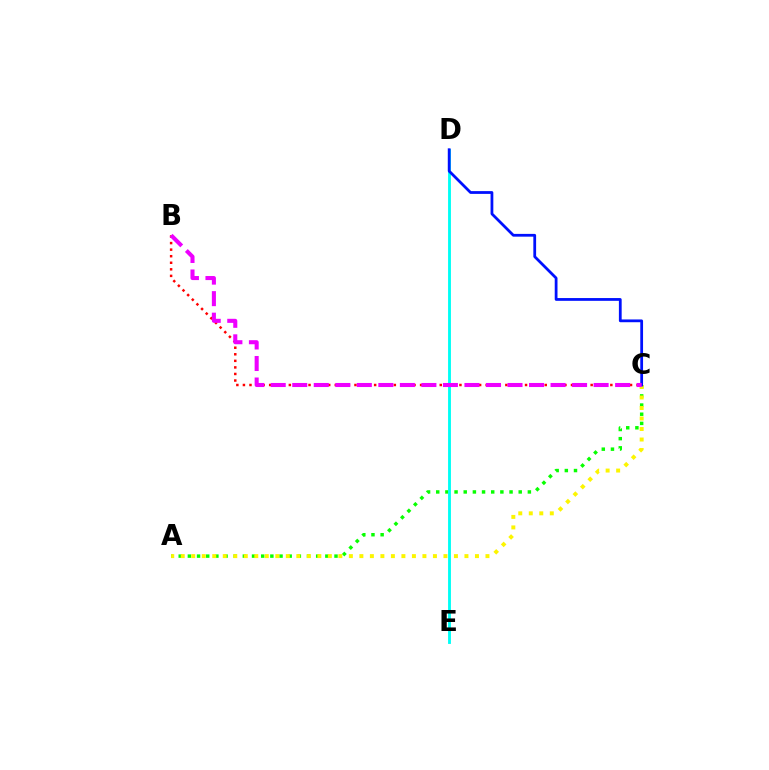{('B', 'C'): [{'color': '#ff0000', 'line_style': 'dotted', 'thickness': 1.78}, {'color': '#ee00ff', 'line_style': 'dashed', 'thickness': 2.92}], ('A', 'C'): [{'color': '#08ff00', 'line_style': 'dotted', 'thickness': 2.49}, {'color': '#fcf500', 'line_style': 'dotted', 'thickness': 2.86}], ('D', 'E'): [{'color': '#00fff6', 'line_style': 'solid', 'thickness': 2.06}], ('C', 'D'): [{'color': '#0010ff', 'line_style': 'solid', 'thickness': 2.0}]}